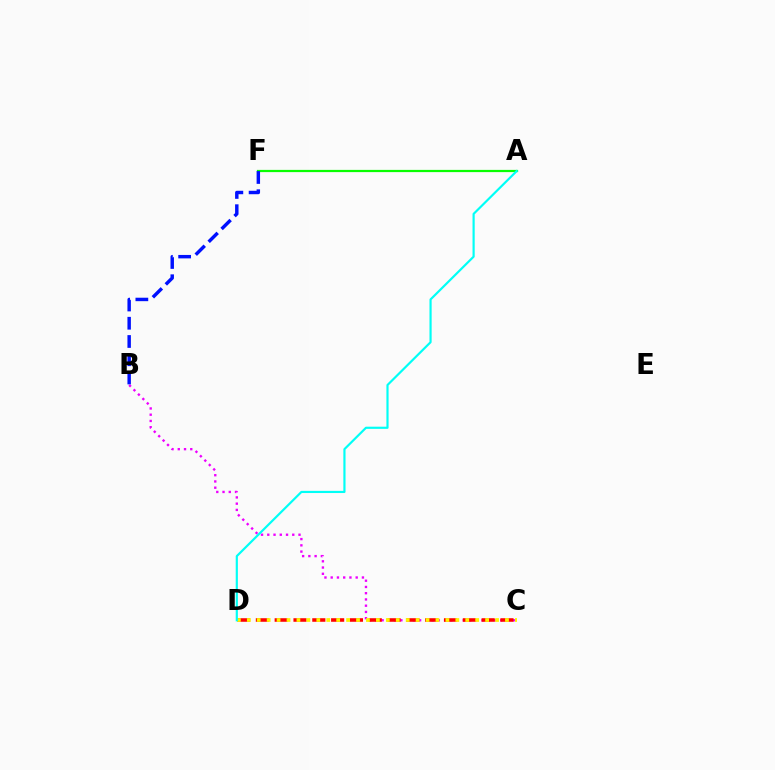{('B', 'C'): [{'color': '#ee00ff', 'line_style': 'dotted', 'thickness': 1.7}], ('C', 'D'): [{'color': '#ff0000', 'line_style': 'dashed', 'thickness': 2.56}, {'color': '#fcf500', 'line_style': 'dotted', 'thickness': 2.7}], ('A', 'F'): [{'color': '#08ff00', 'line_style': 'solid', 'thickness': 1.6}], ('B', 'F'): [{'color': '#0010ff', 'line_style': 'dashed', 'thickness': 2.48}], ('A', 'D'): [{'color': '#00fff6', 'line_style': 'solid', 'thickness': 1.56}]}